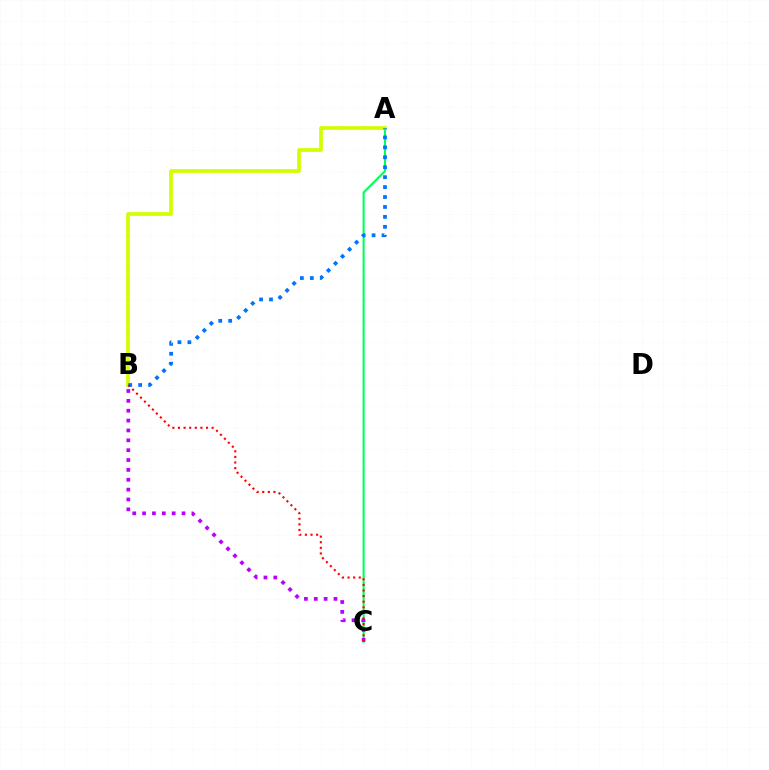{('A', 'C'): [{'color': '#00ff5c', 'line_style': 'solid', 'thickness': 1.51}], ('A', 'B'): [{'color': '#d1ff00', 'line_style': 'solid', 'thickness': 2.68}, {'color': '#0074ff', 'line_style': 'dotted', 'thickness': 2.7}], ('B', 'C'): [{'color': '#b900ff', 'line_style': 'dotted', 'thickness': 2.68}, {'color': '#ff0000', 'line_style': 'dotted', 'thickness': 1.52}]}